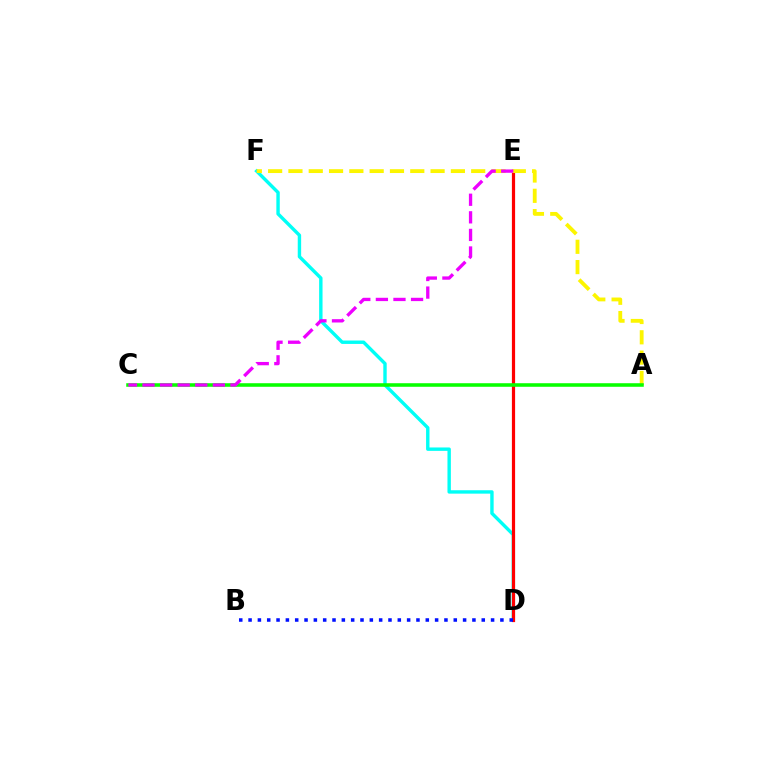{('D', 'F'): [{'color': '#00fff6', 'line_style': 'solid', 'thickness': 2.45}], ('D', 'E'): [{'color': '#ff0000', 'line_style': 'solid', 'thickness': 2.31}], ('A', 'F'): [{'color': '#fcf500', 'line_style': 'dashed', 'thickness': 2.76}], ('A', 'C'): [{'color': '#08ff00', 'line_style': 'solid', 'thickness': 2.56}], ('C', 'E'): [{'color': '#ee00ff', 'line_style': 'dashed', 'thickness': 2.39}], ('B', 'D'): [{'color': '#0010ff', 'line_style': 'dotted', 'thickness': 2.53}]}